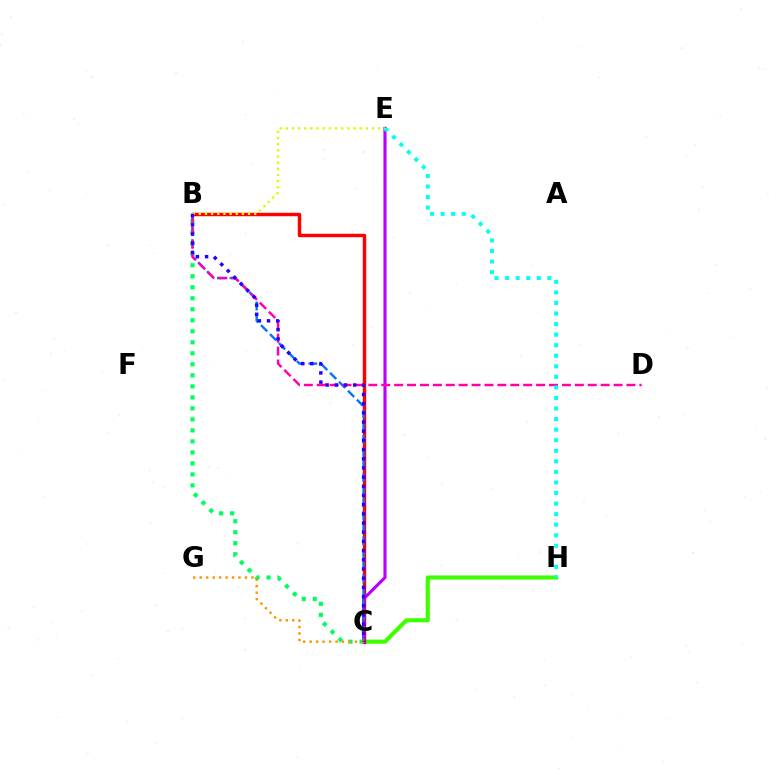{('C', 'H'): [{'color': '#3dff00', 'line_style': 'solid', 'thickness': 2.96}], ('B', 'C'): [{'color': '#ff0000', 'line_style': 'solid', 'thickness': 2.48}, {'color': '#0074ff', 'line_style': 'dashed', 'thickness': 1.72}, {'color': '#00ff5c', 'line_style': 'dotted', 'thickness': 2.99}, {'color': '#2500ff', 'line_style': 'dotted', 'thickness': 2.5}], ('C', 'E'): [{'color': '#b900ff', 'line_style': 'solid', 'thickness': 2.25}], ('B', 'D'): [{'color': '#ff00ac', 'line_style': 'dashed', 'thickness': 1.75}], ('C', 'G'): [{'color': '#ff9400', 'line_style': 'dotted', 'thickness': 1.76}], ('E', 'H'): [{'color': '#00fff6', 'line_style': 'dotted', 'thickness': 2.87}], ('B', 'E'): [{'color': '#d1ff00', 'line_style': 'dotted', 'thickness': 1.67}]}